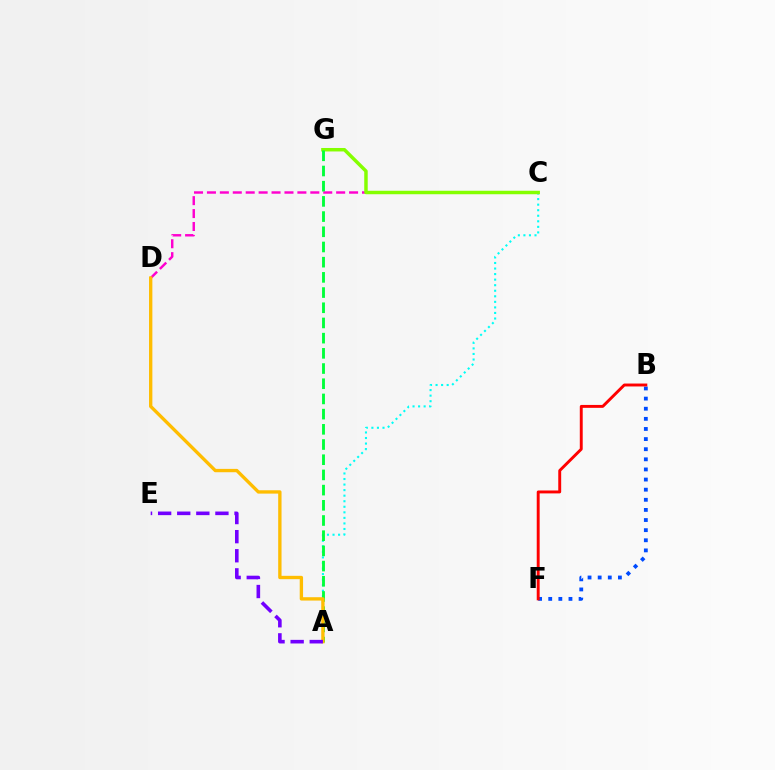{('B', 'F'): [{'color': '#004bff', 'line_style': 'dotted', 'thickness': 2.75}, {'color': '#ff0000', 'line_style': 'solid', 'thickness': 2.1}], ('C', 'D'): [{'color': '#ff00cf', 'line_style': 'dashed', 'thickness': 1.76}], ('A', 'C'): [{'color': '#00fff6', 'line_style': 'dotted', 'thickness': 1.51}], ('C', 'G'): [{'color': '#84ff00', 'line_style': 'solid', 'thickness': 2.5}], ('A', 'G'): [{'color': '#00ff39', 'line_style': 'dashed', 'thickness': 2.06}], ('A', 'D'): [{'color': '#ffbd00', 'line_style': 'solid', 'thickness': 2.4}], ('A', 'E'): [{'color': '#7200ff', 'line_style': 'dashed', 'thickness': 2.59}]}